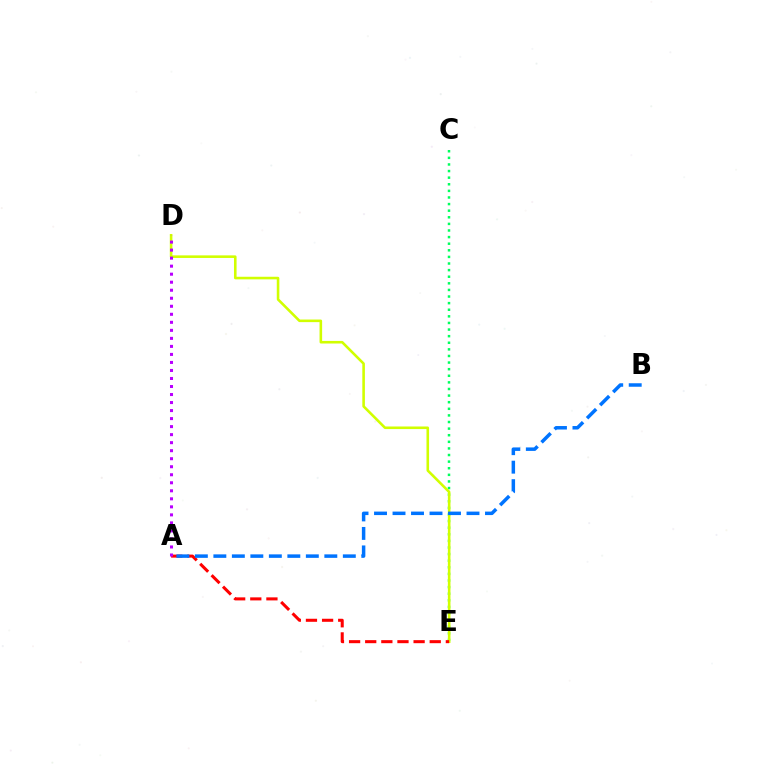{('C', 'E'): [{'color': '#00ff5c', 'line_style': 'dotted', 'thickness': 1.79}], ('D', 'E'): [{'color': '#d1ff00', 'line_style': 'solid', 'thickness': 1.86}], ('A', 'E'): [{'color': '#ff0000', 'line_style': 'dashed', 'thickness': 2.19}], ('A', 'D'): [{'color': '#b900ff', 'line_style': 'dotted', 'thickness': 2.18}], ('A', 'B'): [{'color': '#0074ff', 'line_style': 'dashed', 'thickness': 2.51}]}